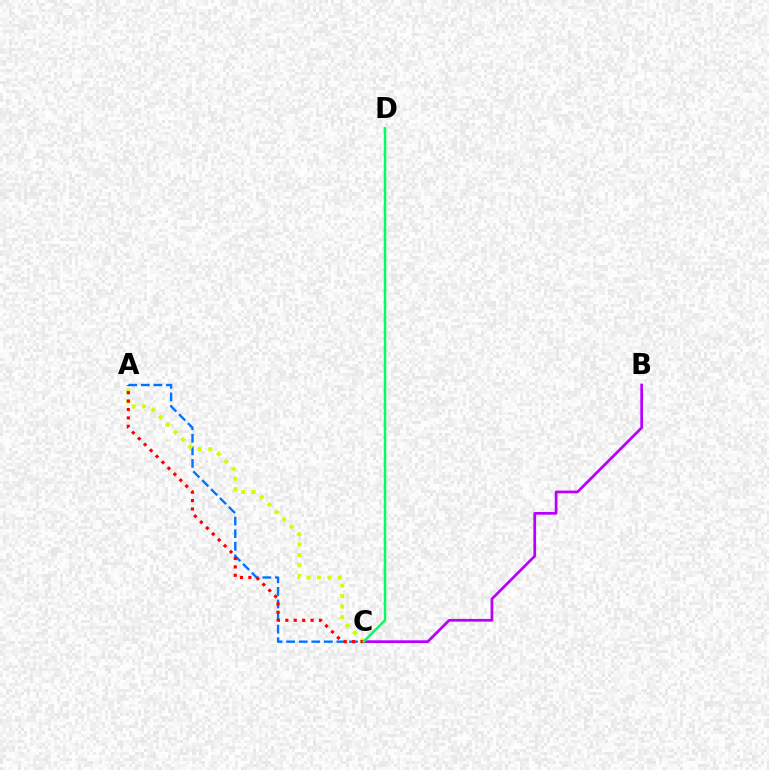{('A', 'C'): [{'color': '#0074ff', 'line_style': 'dashed', 'thickness': 1.71}, {'color': '#d1ff00', 'line_style': 'dotted', 'thickness': 2.85}, {'color': '#ff0000', 'line_style': 'dotted', 'thickness': 2.28}], ('B', 'C'): [{'color': '#b900ff', 'line_style': 'solid', 'thickness': 1.96}], ('C', 'D'): [{'color': '#00ff5c', 'line_style': 'solid', 'thickness': 1.77}]}